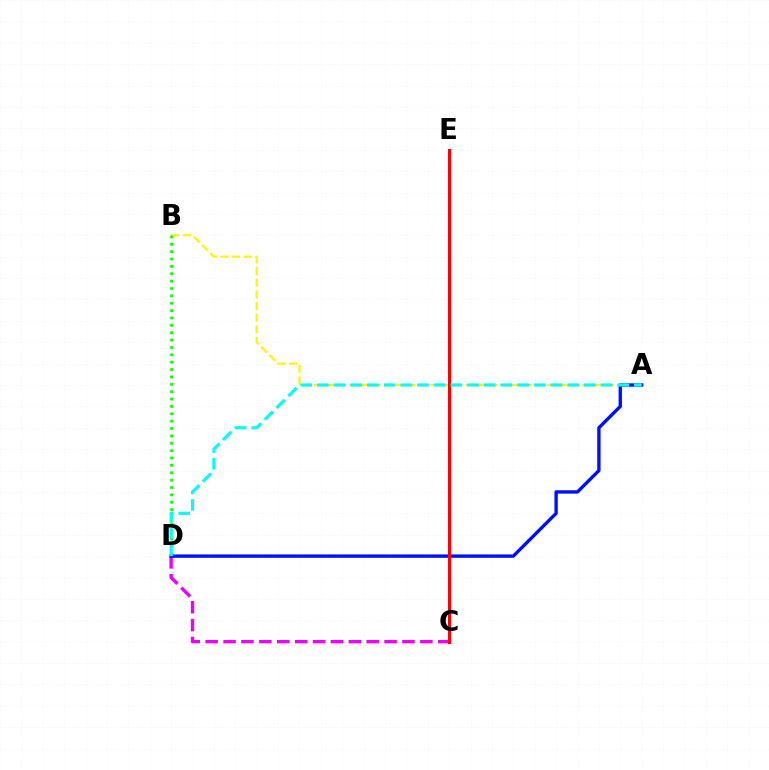{('C', 'D'): [{'color': '#ee00ff', 'line_style': 'dashed', 'thickness': 2.43}], ('A', 'B'): [{'color': '#fcf500', 'line_style': 'dashed', 'thickness': 1.58}], ('A', 'D'): [{'color': '#0010ff', 'line_style': 'solid', 'thickness': 2.43}, {'color': '#00fff6', 'line_style': 'dashed', 'thickness': 2.27}], ('C', 'E'): [{'color': '#ff0000', 'line_style': 'solid', 'thickness': 2.18}], ('B', 'D'): [{'color': '#08ff00', 'line_style': 'dotted', 'thickness': 2.0}]}